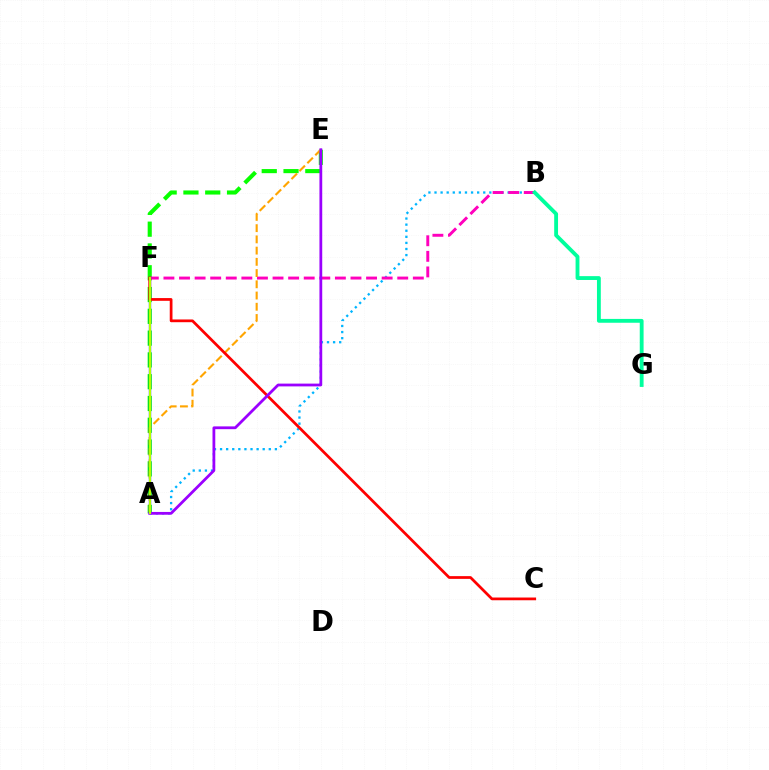{('A', 'B'): [{'color': '#00b5ff', 'line_style': 'dotted', 'thickness': 1.66}], ('A', 'E'): [{'color': '#08ff00', 'line_style': 'dashed', 'thickness': 2.96}, {'color': '#ffa500', 'line_style': 'dashed', 'thickness': 1.53}, {'color': '#9b00ff', 'line_style': 'solid', 'thickness': 2.0}], ('B', 'F'): [{'color': '#ff00bd', 'line_style': 'dashed', 'thickness': 2.12}], ('B', 'G'): [{'color': '#00ff9d', 'line_style': 'solid', 'thickness': 2.77}], ('A', 'F'): [{'color': '#0010ff', 'line_style': 'solid', 'thickness': 1.66}, {'color': '#b3ff00', 'line_style': 'solid', 'thickness': 1.51}], ('C', 'F'): [{'color': '#ff0000', 'line_style': 'solid', 'thickness': 1.97}]}